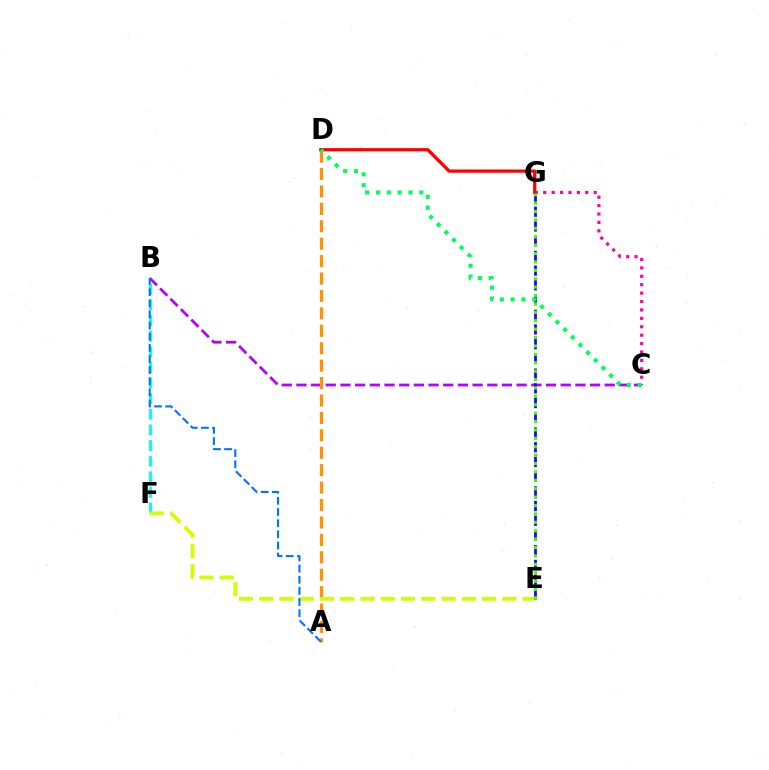{('B', 'F'): [{'color': '#00fff6', 'line_style': 'dashed', 'thickness': 2.12}], ('B', 'C'): [{'color': '#b900ff', 'line_style': 'dashed', 'thickness': 1.99}], ('A', 'D'): [{'color': '#ff9400', 'line_style': 'dashed', 'thickness': 2.37}], ('E', 'F'): [{'color': '#d1ff00', 'line_style': 'dashed', 'thickness': 2.75}], ('C', 'G'): [{'color': '#ff00ac', 'line_style': 'dotted', 'thickness': 2.29}], ('D', 'G'): [{'color': '#ff0000', 'line_style': 'solid', 'thickness': 2.34}], ('E', 'G'): [{'color': '#2500ff', 'line_style': 'dashed', 'thickness': 2.0}, {'color': '#3dff00', 'line_style': 'dotted', 'thickness': 2.28}], ('A', 'B'): [{'color': '#0074ff', 'line_style': 'dashed', 'thickness': 1.51}], ('C', 'D'): [{'color': '#00ff5c', 'line_style': 'dotted', 'thickness': 2.94}]}